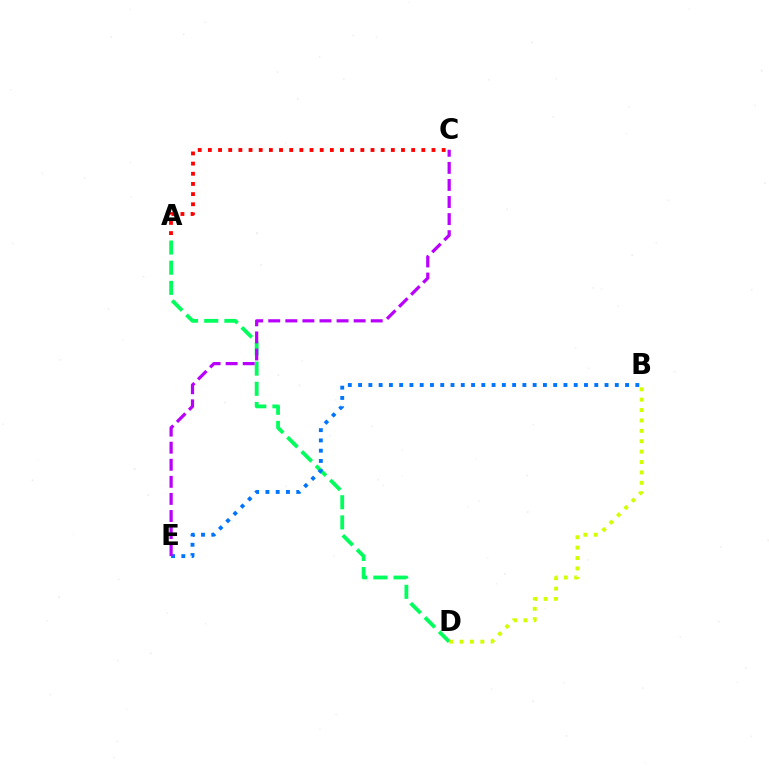{('A', 'D'): [{'color': '#00ff5c', 'line_style': 'dashed', 'thickness': 2.74}], ('B', 'E'): [{'color': '#0074ff', 'line_style': 'dotted', 'thickness': 2.79}], ('C', 'E'): [{'color': '#b900ff', 'line_style': 'dashed', 'thickness': 2.32}], ('A', 'C'): [{'color': '#ff0000', 'line_style': 'dotted', 'thickness': 2.76}], ('B', 'D'): [{'color': '#d1ff00', 'line_style': 'dotted', 'thickness': 2.82}]}